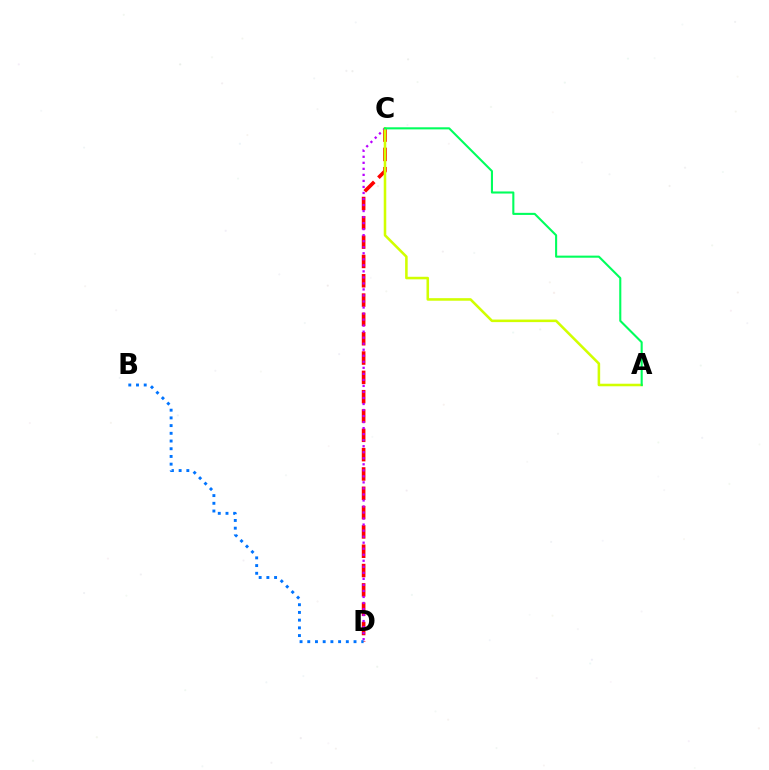{('C', 'D'): [{'color': '#ff0000', 'line_style': 'dashed', 'thickness': 2.62}, {'color': '#b900ff', 'line_style': 'dotted', 'thickness': 1.64}], ('A', 'C'): [{'color': '#d1ff00', 'line_style': 'solid', 'thickness': 1.84}, {'color': '#00ff5c', 'line_style': 'solid', 'thickness': 1.51}], ('B', 'D'): [{'color': '#0074ff', 'line_style': 'dotted', 'thickness': 2.09}]}